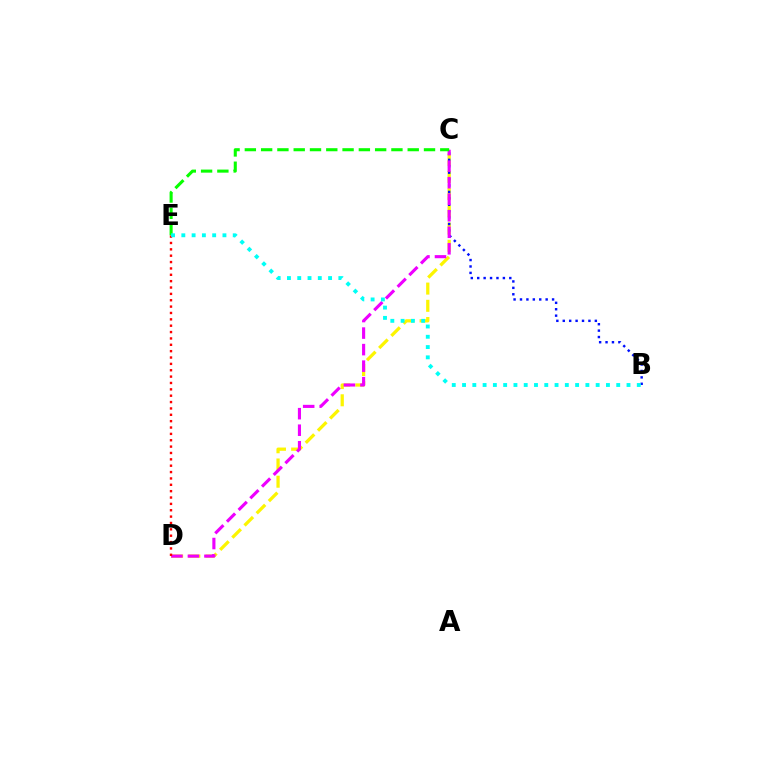{('C', 'D'): [{'color': '#fcf500', 'line_style': 'dashed', 'thickness': 2.34}, {'color': '#ee00ff', 'line_style': 'dashed', 'thickness': 2.25}], ('B', 'C'): [{'color': '#0010ff', 'line_style': 'dotted', 'thickness': 1.74}], ('D', 'E'): [{'color': '#ff0000', 'line_style': 'dotted', 'thickness': 1.73}], ('C', 'E'): [{'color': '#08ff00', 'line_style': 'dashed', 'thickness': 2.21}], ('B', 'E'): [{'color': '#00fff6', 'line_style': 'dotted', 'thickness': 2.79}]}